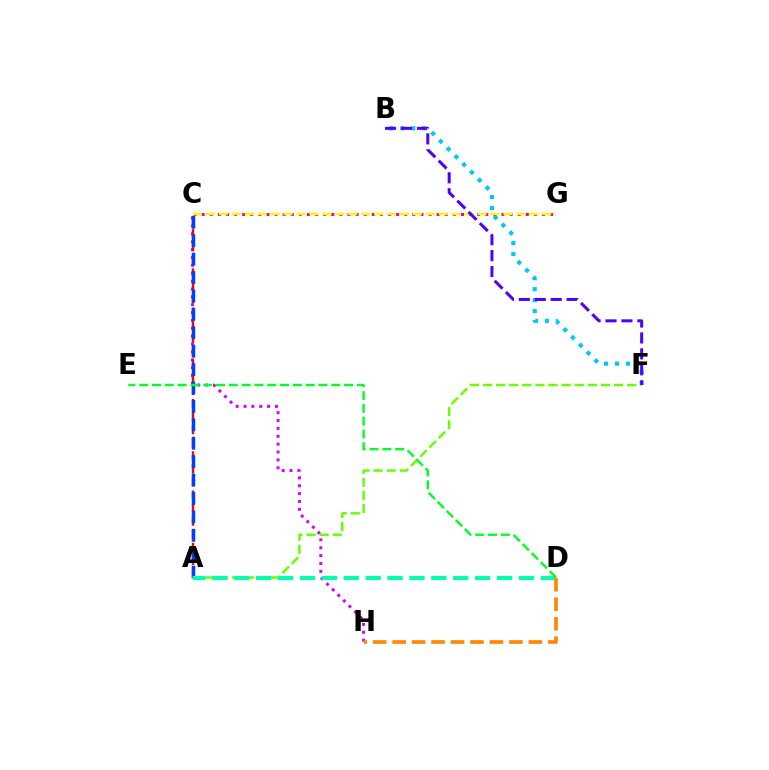{('C', 'H'): [{'color': '#d600ff', 'line_style': 'dotted', 'thickness': 2.14}], ('B', 'F'): [{'color': '#00c7ff', 'line_style': 'dotted', 'thickness': 2.98}, {'color': '#4f00ff', 'line_style': 'dashed', 'thickness': 2.16}], ('A', 'C'): [{'color': '#ff0000', 'line_style': 'dashed', 'thickness': 1.78}, {'color': '#003fff', 'line_style': 'dashed', 'thickness': 2.5}], ('C', 'G'): [{'color': '#ff00a0', 'line_style': 'dotted', 'thickness': 2.2}, {'color': '#eeff00', 'line_style': 'dashed', 'thickness': 1.76}], ('A', 'F'): [{'color': '#66ff00', 'line_style': 'dashed', 'thickness': 1.78}], ('A', 'D'): [{'color': '#00ffaf', 'line_style': 'dashed', 'thickness': 2.98}], ('D', 'H'): [{'color': '#ff8800', 'line_style': 'dashed', 'thickness': 2.64}], ('D', 'E'): [{'color': '#00ff27', 'line_style': 'dashed', 'thickness': 1.74}]}